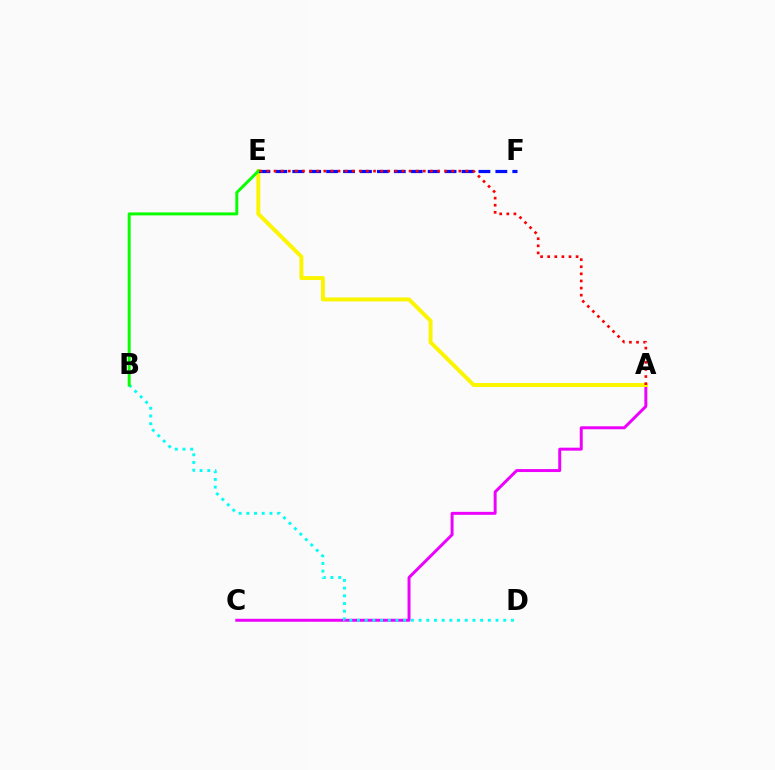{('A', 'C'): [{'color': '#ee00ff', 'line_style': 'solid', 'thickness': 2.13}], ('B', 'D'): [{'color': '#00fff6', 'line_style': 'dotted', 'thickness': 2.09}], ('A', 'E'): [{'color': '#fcf500', 'line_style': 'solid', 'thickness': 2.84}, {'color': '#ff0000', 'line_style': 'dotted', 'thickness': 1.93}], ('E', 'F'): [{'color': '#0010ff', 'line_style': 'dashed', 'thickness': 2.3}], ('B', 'E'): [{'color': '#08ff00', 'line_style': 'solid', 'thickness': 2.13}]}